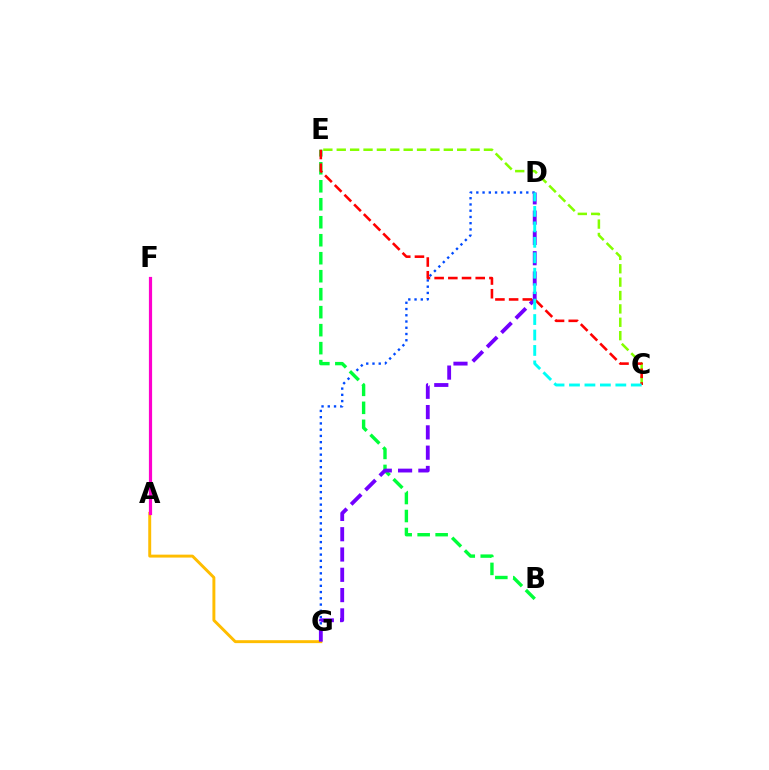{('D', 'G'): [{'color': '#004bff', 'line_style': 'dotted', 'thickness': 1.7}, {'color': '#7200ff', 'line_style': 'dashed', 'thickness': 2.76}], ('C', 'E'): [{'color': '#84ff00', 'line_style': 'dashed', 'thickness': 1.82}, {'color': '#ff0000', 'line_style': 'dashed', 'thickness': 1.86}], ('B', 'E'): [{'color': '#00ff39', 'line_style': 'dashed', 'thickness': 2.44}], ('A', 'G'): [{'color': '#ffbd00', 'line_style': 'solid', 'thickness': 2.11}], ('A', 'F'): [{'color': '#ff00cf', 'line_style': 'solid', 'thickness': 2.3}], ('C', 'D'): [{'color': '#00fff6', 'line_style': 'dashed', 'thickness': 2.1}]}